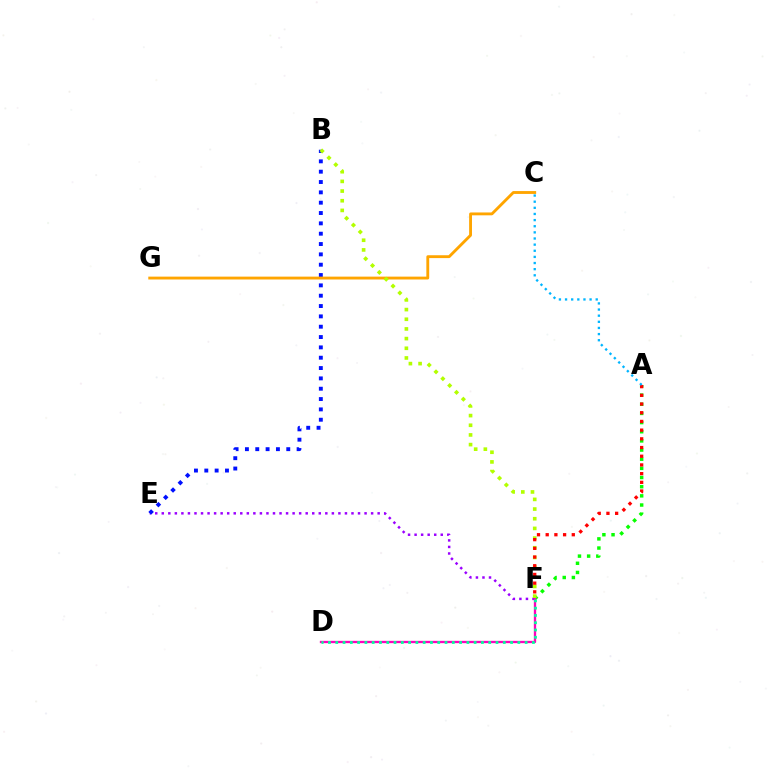{('A', 'F'): [{'color': '#08ff00', 'line_style': 'dotted', 'thickness': 2.49}, {'color': '#ff0000', 'line_style': 'dotted', 'thickness': 2.36}], ('E', 'F'): [{'color': '#9b00ff', 'line_style': 'dotted', 'thickness': 1.78}], ('B', 'E'): [{'color': '#0010ff', 'line_style': 'dotted', 'thickness': 2.81}], ('D', 'F'): [{'color': '#ff00bd', 'line_style': 'solid', 'thickness': 1.67}, {'color': '#00ff9d', 'line_style': 'dotted', 'thickness': 1.98}], ('C', 'G'): [{'color': '#ffa500', 'line_style': 'solid', 'thickness': 2.05}], ('B', 'F'): [{'color': '#b3ff00', 'line_style': 'dotted', 'thickness': 2.63}], ('A', 'C'): [{'color': '#00b5ff', 'line_style': 'dotted', 'thickness': 1.67}]}